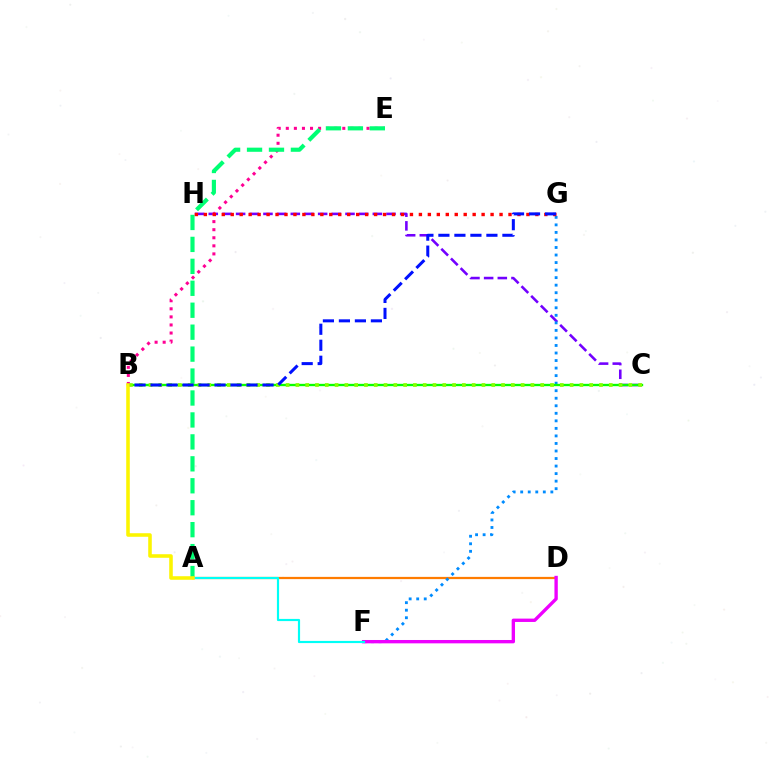{('A', 'D'): [{'color': '#ff7c00', 'line_style': 'solid', 'thickness': 1.61}], ('C', 'H'): [{'color': '#7200ff', 'line_style': 'dashed', 'thickness': 1.86}], ('B', 'E'): [{'color': '#ff0094', 'line_style': 'dotted', 'thickness': 2.19}], ('F', 'G'): [{'color': '#008cff', 'line_style': 'dotted', 'thickness': 2.05}], ('A', 'E'): [{'color': '#00ff74', 'line_style': 'dashed', 'thickness': 2.98}], ('G', 'H'): [{'color': '#ff0000', 'line_style': 'dotted', 'thickness': 2.43}], ('B', 'C'): [{'color': '#08ff00', 'line_style': 'solid', 'thickness': 1.69}, {'color': '#84ff00', 'line_style': 'dotted', 'thickness': 2.66}], ('D', 'F'): [{'color': '#ee00ff', 'line_style': 'solid', 'thickness': 2.41}], ('A', 'F'): [{'color': '#00fff6', 'line_style': 'solid', 'thickness': 1.56}], ('B', 'G'): [{'color': '#0010ff', 'line_style': 'dashed', 'thickness': 2.17}], ('A', 'B'): [{'color': '#fcf500', 'line_style': 'solid', 'thickness': 2.57}]}